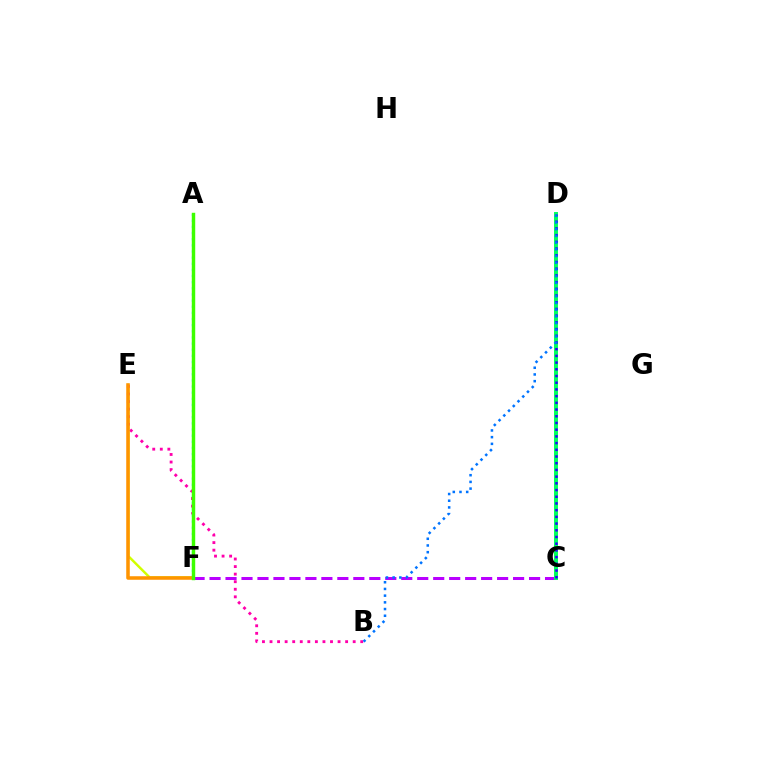{('C', 'F'): [{'color': '#b900ff', 'line_style': 'dashed', 'thickness': 2.17}], ('E', 'F'): [{'color': '#d1ff00', 'line_style': 'solid', 'thickness': 1.76}, {'color': '#ff9400', 'line_style': 'solid', 'thickness': 2.55}], ('C', 'D'): [{'color': '#ff0000', 'line_style': 'dashed', 'thickness': 1.54}, {'color': '#00ff5c', 'line_style': 'solid', 'thickness': 2.84}, {'color': '#2500ff', 'line_style': 'dotted', 'thickness': 1.82}], ('A', 'F'): [{'color': '#00fff6', 'line_style': 'dotted', 'thickness': 1.67}, {'color': '#3dff00', 'line_style': 'solid', 'thickness': 2.47}], ('B', 'E'): [{'color': '#ff00ac', 'line_style': 'dotted', 'thickness': 2.05}], ('B', 'D'): [{'color': '#0074ff', 'line_style': 'dotted', 'thickness': 1.82}]}